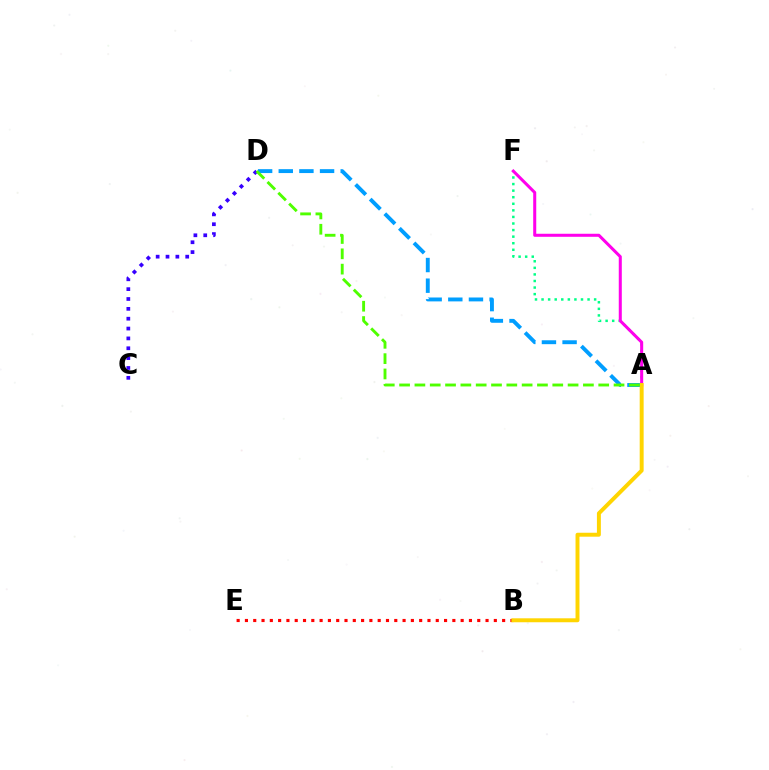{('B', 'E'): [{'color': '#ff0000', 'line_style': 'dotted', 'thickness': 2.25}], ('A', 'D'): [{'color': '#009eff', 'line_style': 'dashed', 'thickness': 2.8}, {'color': '#4fff00', 'line_style': 'dashed', 'thickness': 2.08}], ('A', 'F'): [{'color': '#00ff86', 'line_style': 'dotted', 'thickness': 1.79}, {'color': '#ff00ed', 'line_style': 'solid', 'thickness': 2.19}], ('A', 'B'): [{'color': '#ffd500', 'line_style': 'solid', 'thickness': 2.84}], ('C', 'D'): [{'color': '#3700ff', 'line_style': 'dotted', 'thickness': 2.68}]}